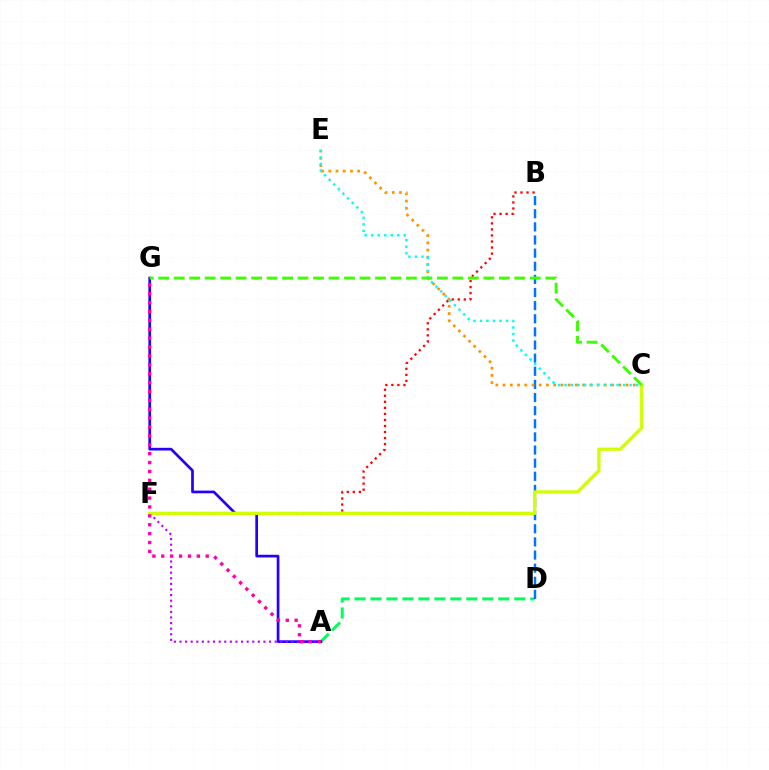{('A', 'D'): [{'color': '#00ff5c', 'line_style': 'dashed', 'thickness': 2.17}], ('B', 'D'): [{'color': '#0074ff', 'line_style': 'dashed', 'thickness': 1.78}], ('A', 'G'): [{'color': '#2500ff', 'line_style': 'solid', 'thickness': 1.94}, {'color': '#ff00ac', 'line_style': 'dotted', 'thickness': 2.41}], ('B', 'F'): [{'color': '#ff0000', 'line_style': 'dotted', 'thickness': 1.64}], ('A', 'F'): [{'color': '#b900ff', 'line_style': 'dotted', 'thickness': 1.52}], ('C', 'E'): [{'color': '#ff9400', 'line_style': 'dotted', 'thickness': 1.97}, {'color': '#00fff6', 'line_style': 'dotted', 'thickness': 1.77}], ('C', 'F'): [{'color': '#d1ff00', 'line_style': 'solid', 'thickness': 2.35}], ('C', 'G'): [{'color': '#3dff00', 'line_style': 'dashed', 'thickness': 2.1}]}